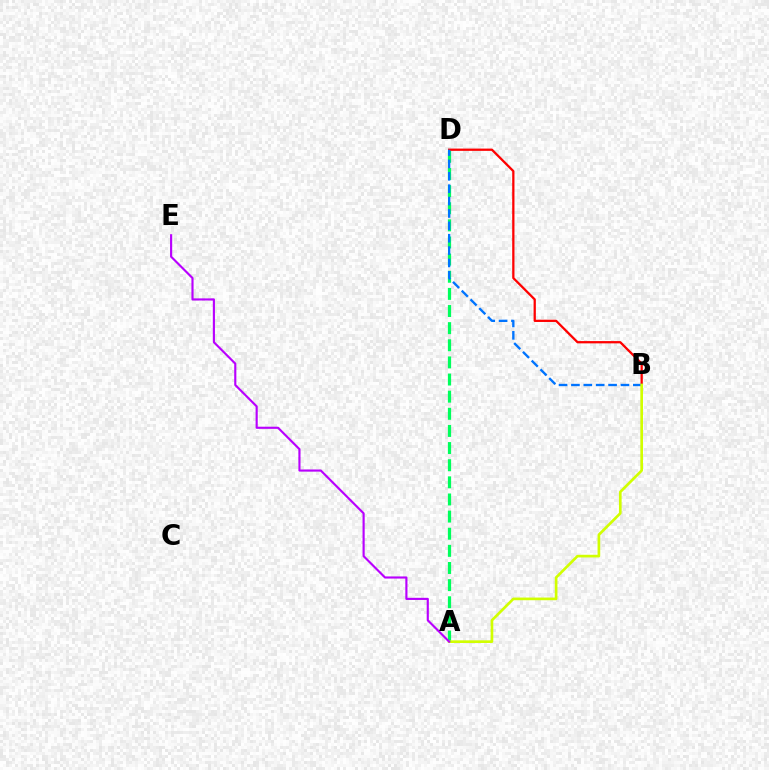{('A', 'D'): [{'color': '#00ff5c', 'line_style': 'dashed', 'thickness': 2.33}], ('B', 'D'): [{'color': '#ff0000', 'line_style': 'solid', 'thickness': 1.63}, {'color': '#0074ff', 'line_style': 'dashed', 'thickness': 1.68}], ('A', 'B'): [{'color': '#d1ff00', 'line_style': 'solid', 'thickness': 1.92}], ('A', 'E'): [{'color': '#b900ff', 'line_style': 'solid', 'thickness': 1.54}]}